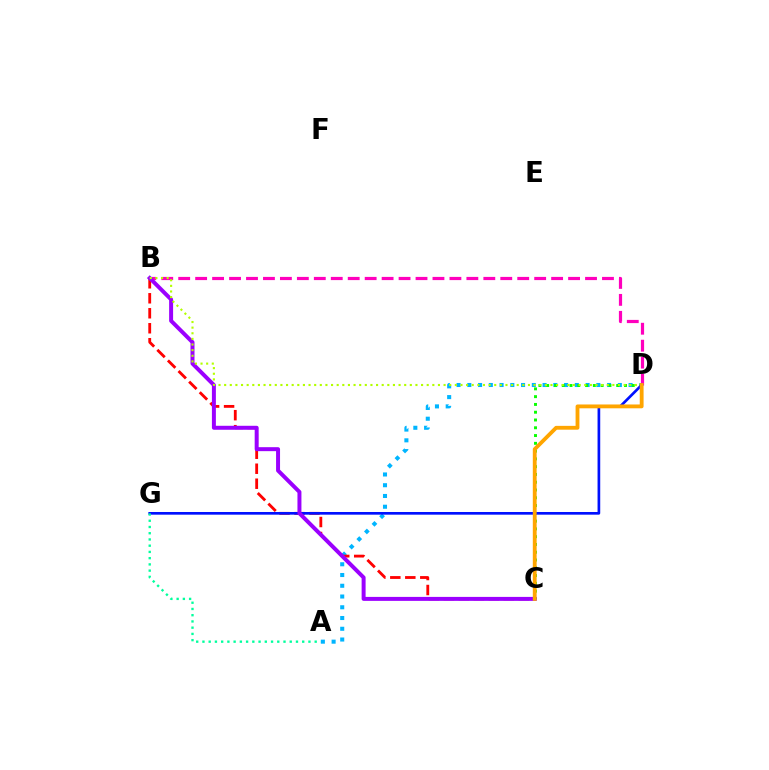{('B', 'D'): [{'color': '#ff00bd', 'line_style': 'dashed', 'thickness': 2.3}, {'color': '#b3ff00', 'line_style': 'dotted', 'thickness': 1.53}], ('A', 'D'): [{'color': '#00b5ff', 'line_style': 'dotted', 'thickness': 2.92}], ('C', 'D'): [{'color': '#08ff00', 'line_style': 'dotted', 'thickness': 2.11}, {'color': '#ffa500', 'line_style': 'solid', 'thickness': 2.76}], ('B', 'C'): [{'color': '#ff0000', 'line_style': 'dashed', 'thickness': 2.04}, {'color': '#9b00ff', 'line_style': 'solid', 'thickness': 2.86}], ('D', 'G'): [{'color': '#0010ff', 'line_style': 'solid', 'thickness': 1.93}], ('A', 'G'): [{'color': '#00ff9d', 'line_style': 'dotted', 'thickness': 1.69}]}